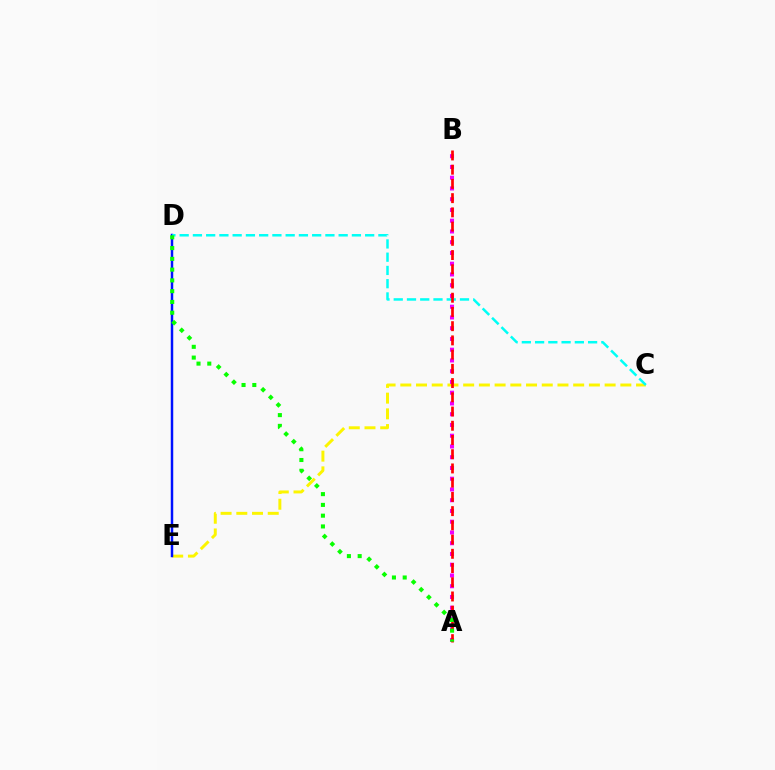{('C', 'E'): [{'color': '#fcf500', 'line_style': 'dashed', 'thickness': 2.14}], ('D', 'E'): [{'color': '#0010ff', 'line_style': 'solid', 'thickness': 1.78}], ('C', 'D'): [{'color': '#00fff6', 'line_style': 'dashed', 'thickness': 1.8}], ('A', 'B'): [{'color': '#ee00ff', 'line_style': 'dotted', 'thickness': 2.92}, {'color': '#ff0000', 'line_style': 'dashed', 'thickness': 1.93}], ('A', 'D'): [{'color': '#08ff00', 'line_style': 'dotted', 'thickness': 2.93}]}